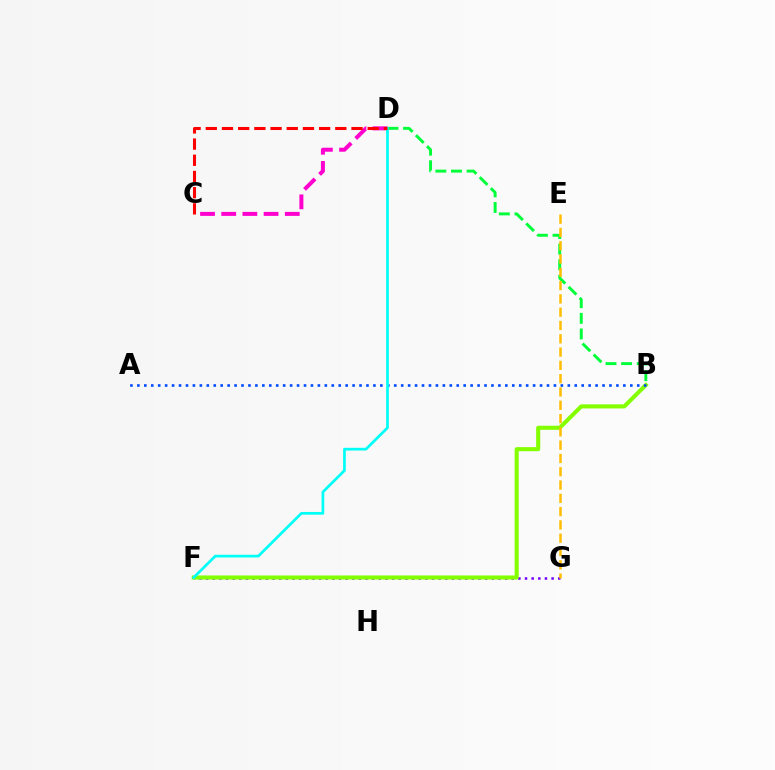{('F', 'G'): [{'color': '#7200ff', 'line_style': 'dotted', 'thickness': 1.81}], ('B', 'D'): [{'color': '#00ff39', 'line_style': 'dashed', 'thickness': 2.12}], ('B', 'F'): [{'color': '#84ff00', 'line_style': 'solid', 'thickness': 2.94}], ('A', 'B'): [{'color': '#004bff', 'line_style': 'dotted', 'thickness': 1.89}], ('C', 'D'): [{'color': '#ff00cf', 'line_style': 'dashed', 'thickness': 2.88}, {'color': '#ff0000', 'line_style': 'dashed', 'thickness': 2.2}], ('E', 'G'): [{'color': '#ffbd00', 'line_style': 'dashed', 'thickness': 1.81}], ('D', 'F'): [{'color': '#00fff6', 'line_style': 'solid', 'thickness': 1.95}]}